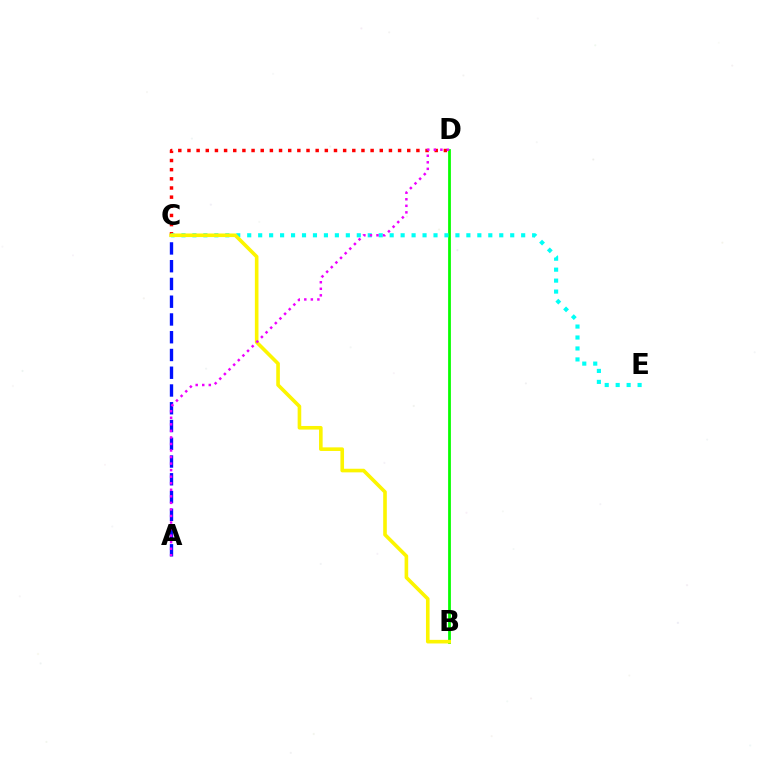{('B', 'D'): [{'color': '#08ff00', 'line_style': 'solid', 'thickness': 2.0}], ('C', 'D'): [{'color': '#ff0000', 'line_style': 'dotted', 'thickness': 2.49}], ('A', 'C'): [{'color': '#0010ff', 'line_style': 'dashed', 'thickness': 2.41}], ('C', 'E'): [{'color': '#00fff6', 'line_style': 'dotted', 'thickness': 2.98}], ('B', 'C'): [{'color': '#fcf500', 'line_style': 'solid', 'thickness': 2.6}], ('A', 'D'): [{'color': '#ee00ff', 'line_style': 'dotted', 'thickness': 1.78}]}